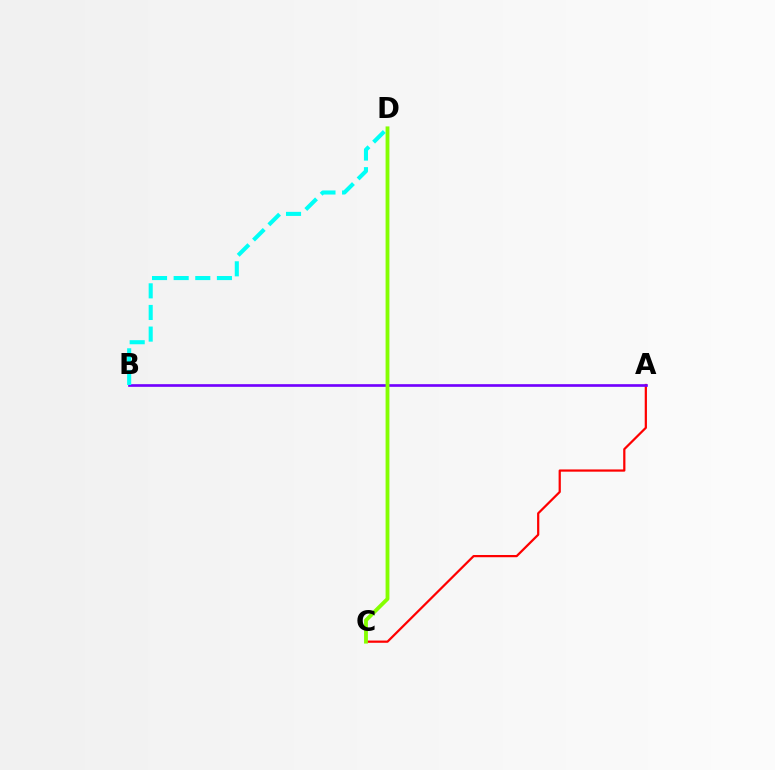{('A', 'C'): [{'color': '#ff0000', 'line_style': 'solid', 'thickness': 1.6}], ('A', 'B'): [{'color': '#7200ff', 'line_style': 'solid', 'thickness': 1.92}], ('C', 'D'): [{'color': '#84ff00', 'line_style': 'solid', 'thickness': 2.75}], ('B', 'D'): [{'color': '#00fff6', 'line_style': 'dashed', 'thickness': 2.94}]}